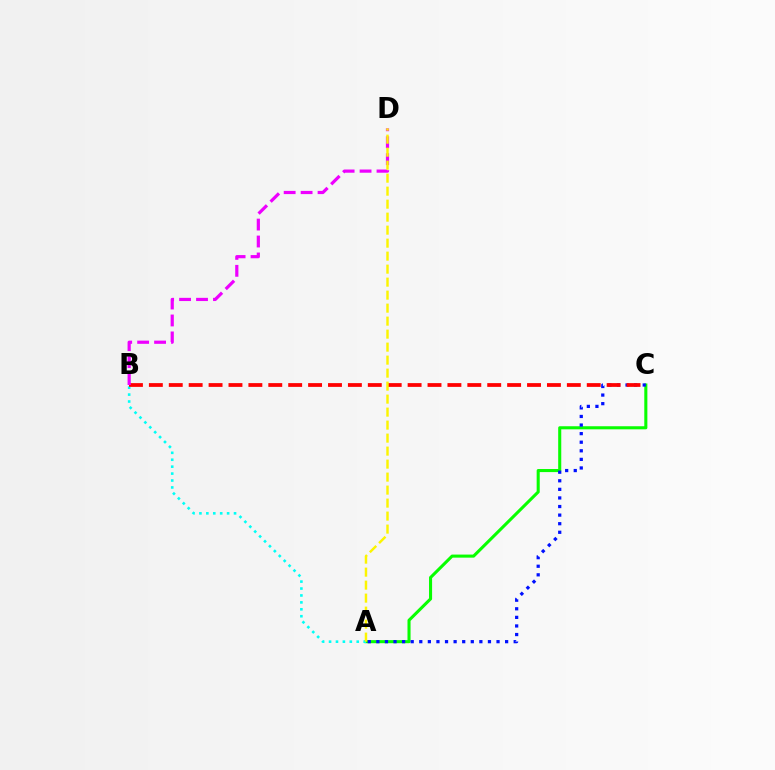{('A', 'C'): [{'color': '#08ff00', 'line_style': 'solid', 'thickness': 2.21}, {'color': '#0010ff', 'line_style': 'dotted', 'thickness': 2.33}], ('A', 'B'): [{'color': '#00fff6', 'line_style': 'dotted', 'thickness': 1.88}], ('B', 'C'): [{'color': '#ff0000', 'line_style': 'dashed', 'thickness': 2.7}], ('B', 'D'): [{'color': '#ee00ff', 'line_style': 'dashed', 'thickness': 2.3}], ('A', 'D'): [{'color': '#fcf500', 'line_style': 'dashed', 'thickness': 1.77}]}